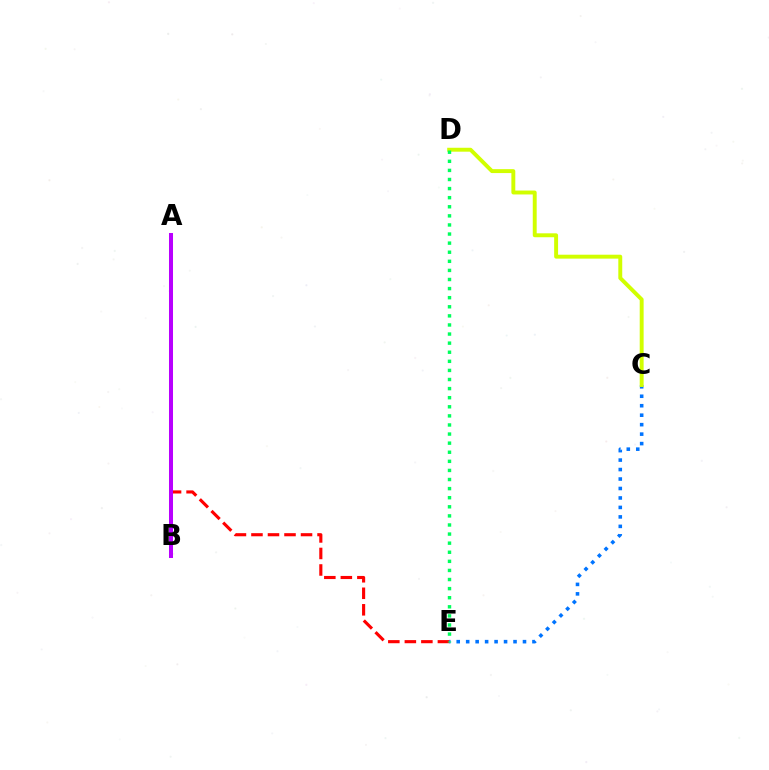{('C', 'E'): [{'color': '#0074ff', 'line_style': 'dotted', 'thickness': 2.57}], ('A', 'E'): [{'color': '#ff0000', 'line_style': 'dashed', 'thickness': 2.24}], ('C', 'D'): [{'color': '#d1ff00', 'line_style': 'solid', 'thickness': 2.82}], ('A', 'B'): [{'color': '#b900ff', 'line_style': 'solid', 'thickness': 2.89}], ('D', 'E'): [{'color': '#00ff5c', 'line_style': 'dotted', 'thickness': 2.47}]}